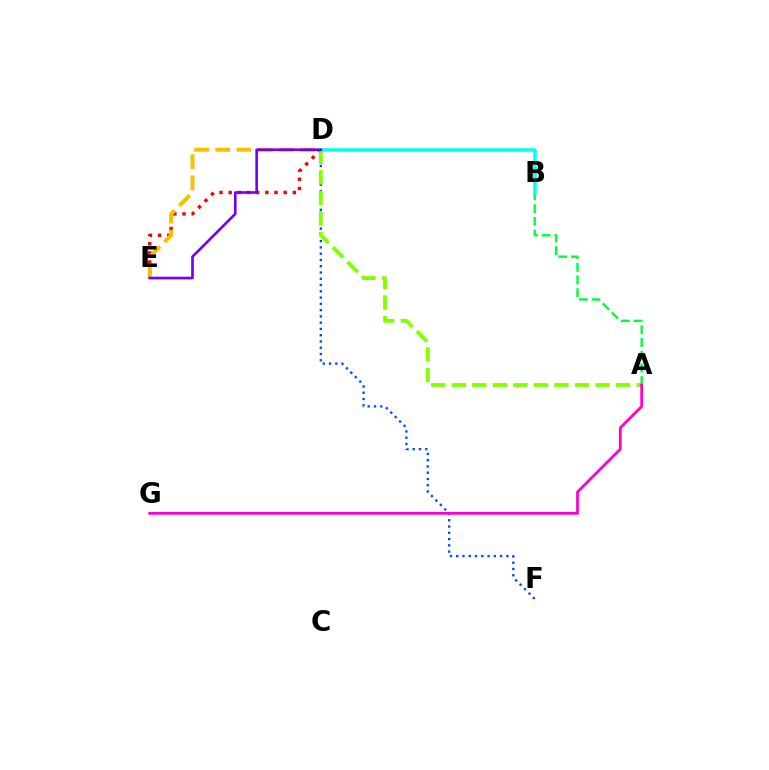{('D', 'E'): [{'color': '#ff0000', 'line_style': 'dotted', 'thickness': 2.49}, {'color': '#ffbd00', 'line_style': 'dashed', 'thickness': 2.87}, {'color': '#7200ff', 'line_style': 'solid', 'thickness': 1.92}], ('A', 'B'): [{'color': '#00ff39', 'line_style': 'dashed', 'thickness': 1.72}], ('D', 'F'): [{'color': '#004bff', 'line_style': 'dotted', 'thickness': 1.7}], ('A', 'D'): [{'color': '#84ff00', 'line_style': 'dashed', 'thickness': 2.79}], ('A', 'G'): [{'color': '#ff00cf', 'line_style': 'solid', 'thickness': 1.99}], ('B', 'D'): [{'color': '#00fff6', 'line_style': 'solid', 'thickness': 2.53}]}